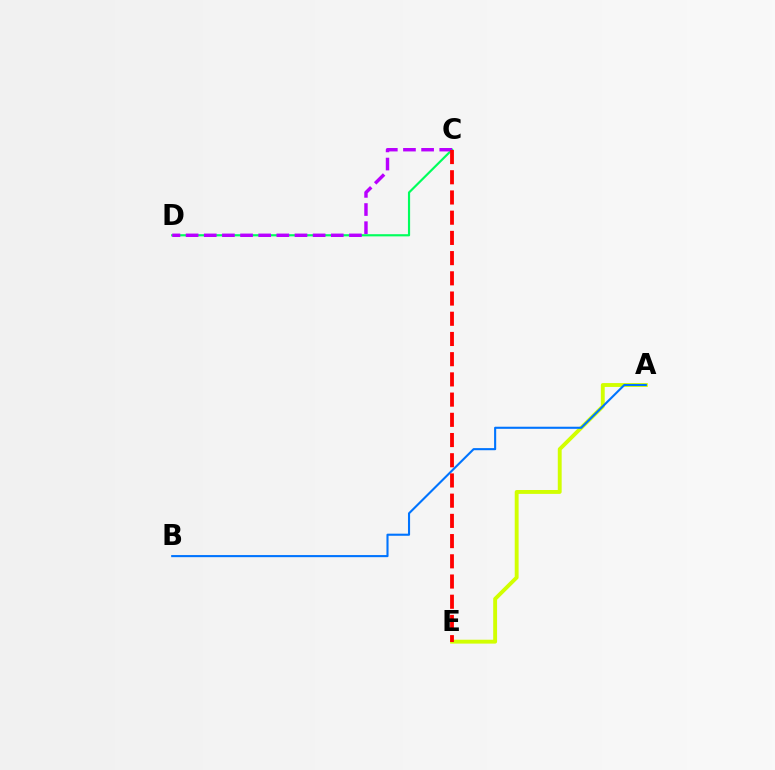{('A', 'E'): [{'color': '#d1ff00', 'line_style': 'solid', 'thickness': 2.79}], ('C', 'D'): [{'color': '#00ff5c', 'line_style': 'solid', 'thickness': 1.56}, {'color': '#b900ff', 'line_style': 'dashed', 'thickness': 2.47}], ('A', 'B'): [{'color': '#0074ff', 'line_style': 'solid', 'thickness': 1.52}], ('C', 'E'): [{'color': '#ff0000', 'line_style': 'dashed', 'thickness': 2.75}]}